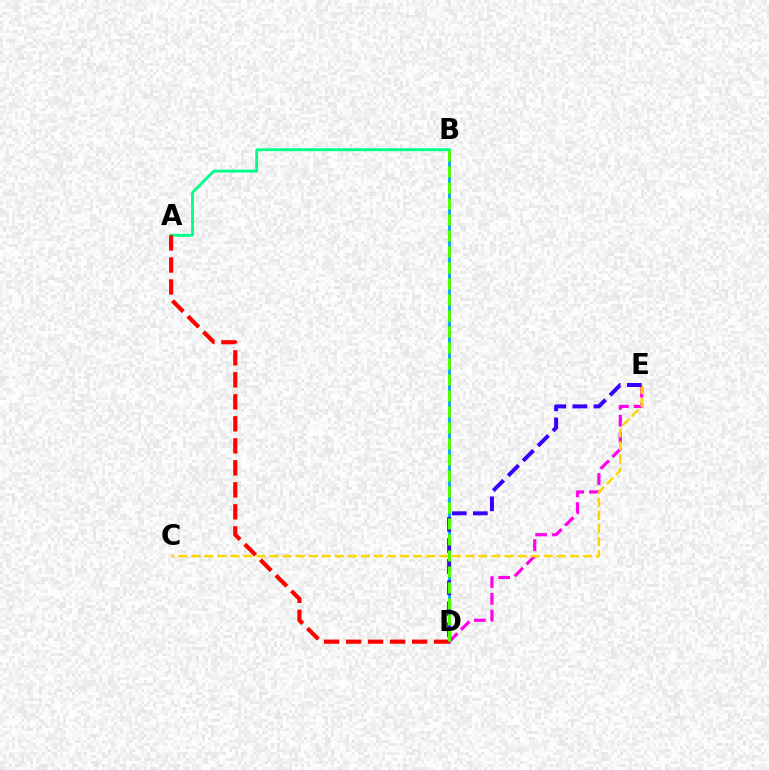{('B', 'D'): [{'color': '#009eff', 'line_style': 'solid', 'thickness': 1.97}, {'color': '#4fff00', 'line_style': 'dashed', 'thickness': 2.17}], ('A', 'B'): [{'color': '#00ff86', 'line_style': 'solid', 'thickness': 2.04}], ('A', 'D'): [{'color': '#ff0000', 'line_style': 'dashed', 'thickness': 2.99}], ('D', 'E'): [{'color': '#ff00ed', 'line_style': 'dashed', 'thickness': 2.28}, {'color': '#3700ff', 'line_style': 'dashed', 'thickness': 2.87}], ('C', 'E'): [{'color': '#ffd500', 'line_style': 'dashed', 'thickness': 1.77}]}